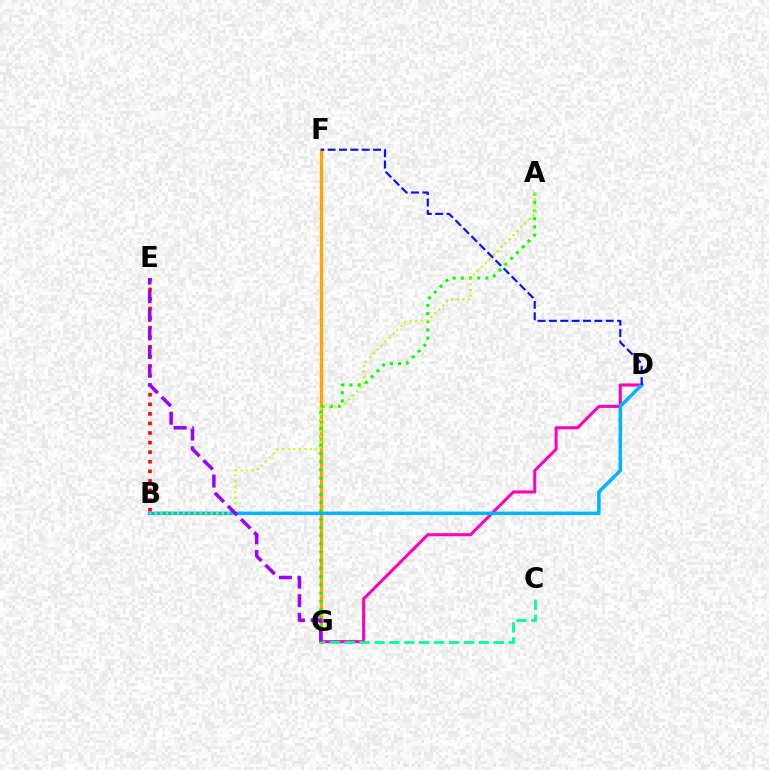{('D', 'G'): [{'color': '#ff00bd', 'line_style': 'solid', 'thickness': 2.2}], ('F', 'G'): [{'color': '#ffa500', 'line_style': 'solid', 'thickness': 2.45}], ('A', 'G'): [{'color': '#08ff00', 'line_style': 'dotted', 'thickness': 2.23}], ('B', 'D'): [{'color': '#00b5ff', 'line_style': 'solid', 'thickness': 2.53}], ('A', 'B'): [{'color': '#b3ff00', 'line_style': 'dotted', 'thickness': 1.52}], ('C', 'G'): [{'color': '#00ff9d', 'line_style': 'dashed', 'thickness': 2.02}], ('B', 'E'): [{'color': '#ff0000', 'line_style': 'dotted', 'thickness': 2.6}], ('E', 'G'): [{'color': '#9b00ff', 'line_style': 'dashed', 'thickness': 2.53}], ('D', 'F'): [{'color': '#0010ff', 'line_style': 'dashed', 'thickness': 1.54}]}